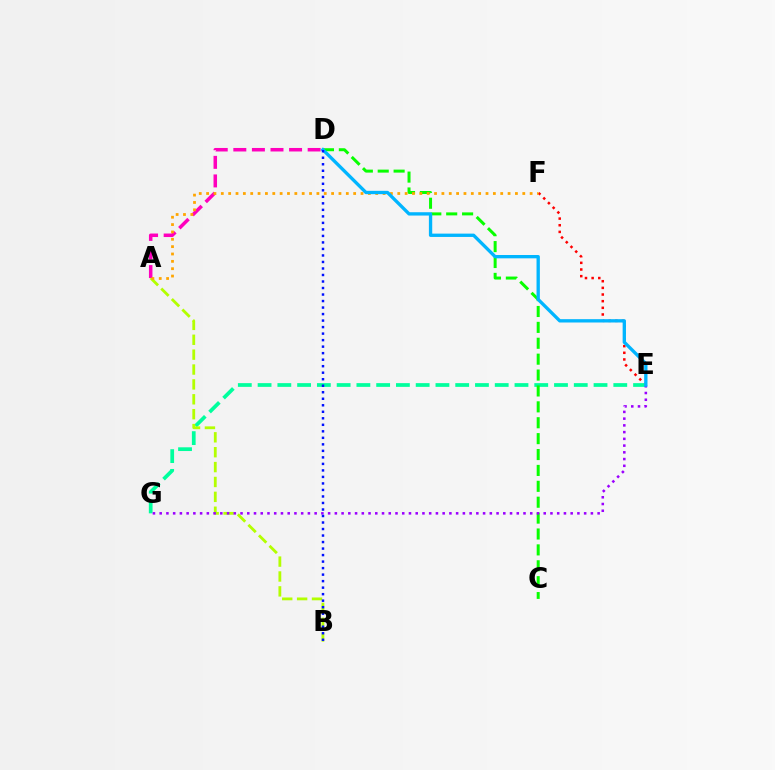{('E', 'F'): [{'color': '#ff0000', 'line_style': 'dotted', 'thickness': 1.81}], ('E', 'G'): [{'color': '#00ff9d', 'line_style': 'dashed', 'thickness': 2.68}, {'color': '#9b00ff', 'line_style': 'dotted', 'thickness': 1.83}], ('A', 'B'): [{'color': '#b3ff00', 'line_style': 'dashed', 'thickness': 2.02}], ('C', 'D'): [{'color': '#08ff00', 'line_style': 'dashed', 'thickness': 2.16}], ('A', 'D'): [{'color': '#ff00bd', 'line_style': 'dashed', 'thickness': 2.52}], ('A', 'F'): [{'color': '#ffa500', 'line_style': 'dotted', 'thickness': 2.0}], ('D', 'E'): [{'color': '#00b5ff', 'line_style': 'solid', 'thickness': 2.4}], ('B', 'D'): [{'color': '#0010ff', 'line_style': 'dotted', 'thickness': 1.77}]}